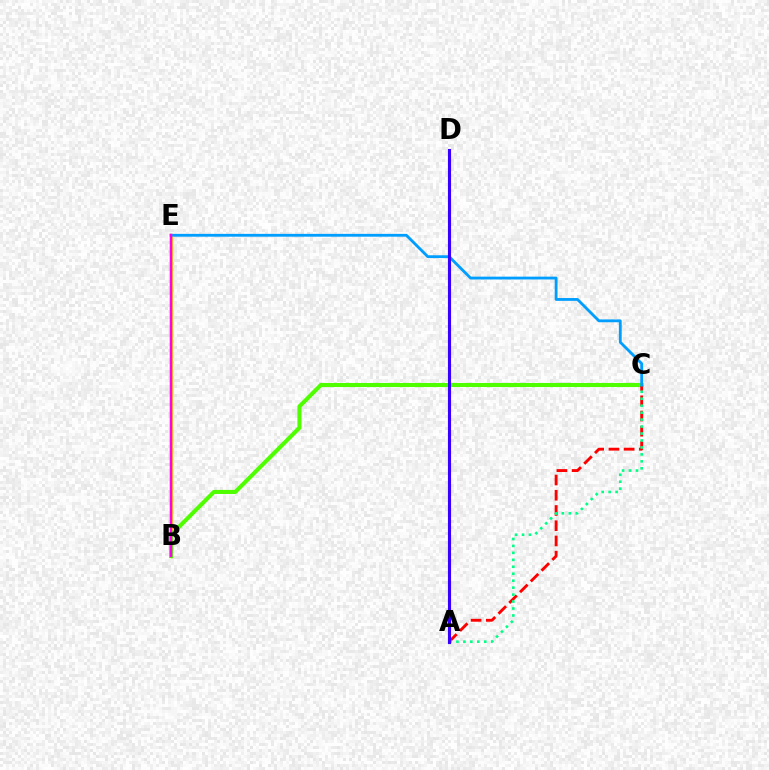{('B', 'E'): [{'color': '#ffd500', 'line_style': 'solid', 'thickness': 2.38}, {'color': '#ff00ed', 'line_style': 'solid', 'thickness': 1.78}], ('B', 'C'): [{'color': '#4fff00', 'line_style': 'solid', 'thickness': 2.93}], ('A', 'C'): [{'color': '#ff0000', 'line_style': 'dashed', 'thickness': 2.07}, {'color': '#00ff86', 'line_style': 'dotted', 'thickness': 1.89}], ('C', 'E'): [{'color': '#009eff', 'line_style': 'solid', 'thickness': 2.03}], ('A', 'D'): [{'color': '#3700ff', 'line_style': 'solid', 'thickness': 2.25}]}